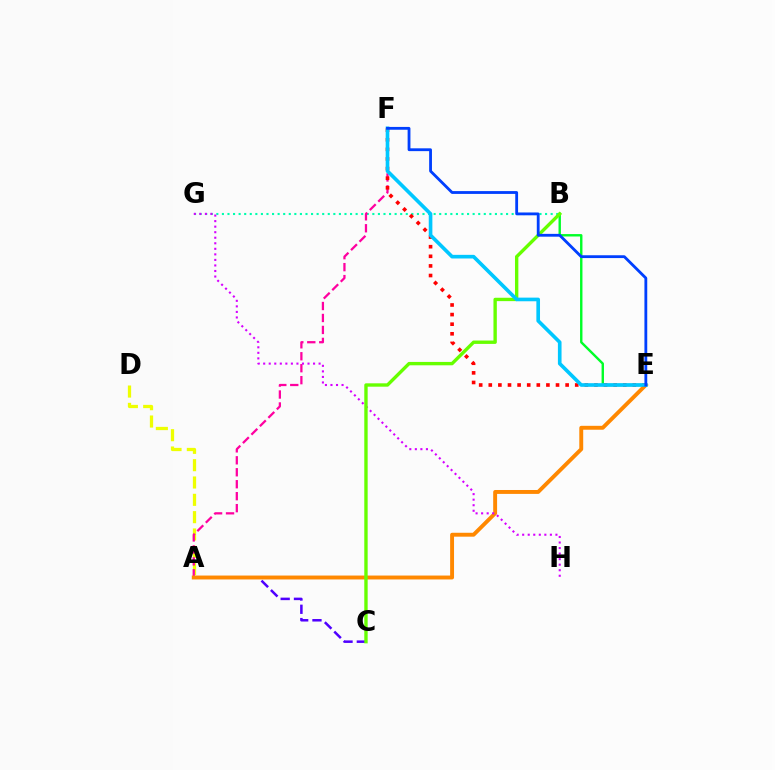{('B', 'E'): [{'color': '#00ff27', 'line_style': 'solid', 'thickness': 1.73}], ('B', 'G'): [{'color': '#00ffaf', 'line_style': 'dotted', 'thickness': 1.51}], ('A', 'D'): [{'color': '#eeff00', 'line_style': 'dashed', 'thickness': 2.35}], ('A', 'F'): [{'color': '#ff00a0', 'line_style': 'dashed', 'thickness': 1.62}], ('A', 'C'): [{'color': '#4f00ff', 'line_style': 'dashed', 'thickness': 1.81}], ('A', 'E'): [{'color': '#ff8800', 'line_style': 'solid', 'thickness': 2.81}], ('G', 'H'): [{'color': '#d600ff', 'line_style': 'dotted', 'thickness': 1.51}], ('E', 'F'): [{'color': '#ff0000', 'line_style': 'dotted', 'thickness': 2.61}, {'color': '#00c7ff', 'line_style': 'solid', 'thickness': 2.62}, {'color': '#003fff', 'line_style': 'solid', 'thickness': 2.03}], ('B', 'C'): [{'color': '#66ff00', 'line_style': 'solid', 'thickness': 2.43}]}